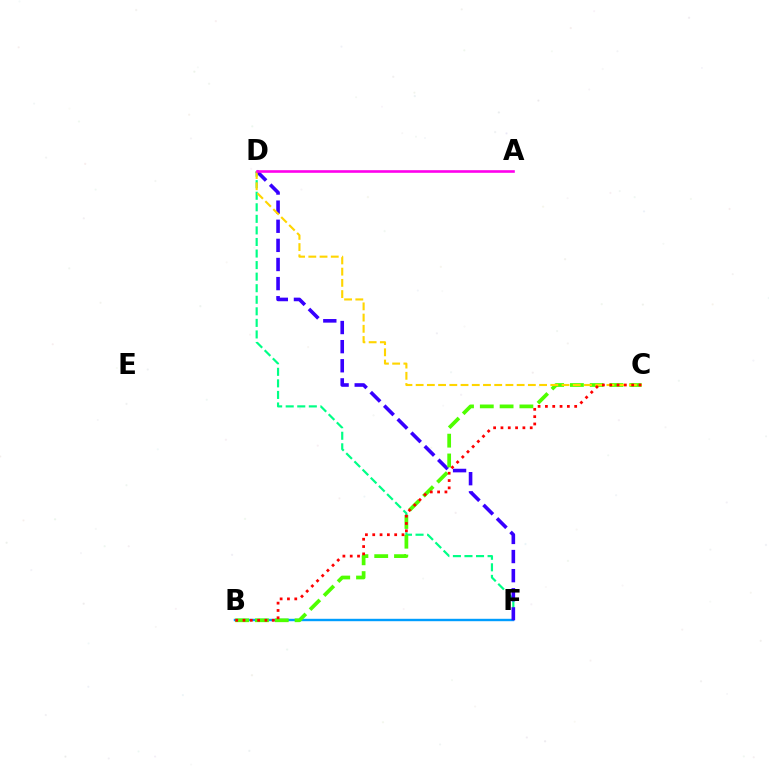{('D', 'F'): [{'color': '#00ff86', 'line_style': 'dashed', 'thickness': 1.57}, {'color': '#3700ff', 'line_style': 'dashed', 'thickness': 2.6}], ('B', 'F'): [{'color': '#009eff', 'line_style': 'solid', 'thickness': 1.73}], ('B', 'C'): [{'color': '#4fff00', 'line_style': 'dashed', 'thickness': 2.69}, {'color': '#ff0000', 'line_style': 'dotted', 'thickness': 1.99}], ('C', 'D'): [{'color': '#ffd500', 'line_style': 'dashed', 'thickness': 1.52}], ('A', 'D'): [{'color': '#ff00ed', 'line_style': 'solid', 'thickness': 1.89}]}